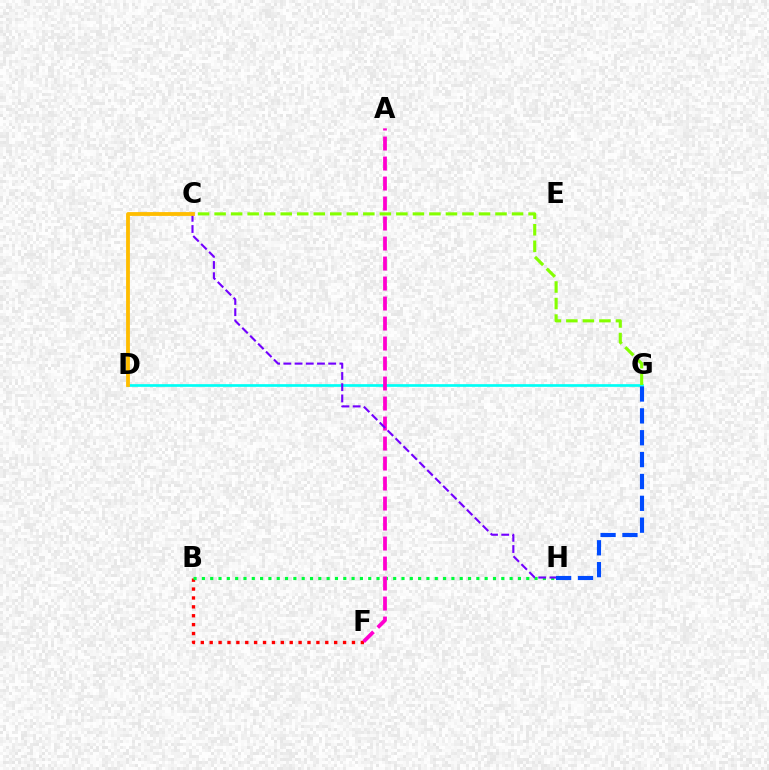{('D', 'G'): [{'color': '#00fff6', 'line_style': 'solid', 'thickness': 1.93}], ('C', 'G'): [{'color': '#84ff00', 'line_style': 'dashed', 'thickness': 2.24}], ('B', 'F'): [{'color': '#ff0000', 'line_style': 'dotted', 'thickness': 2.42}], ('B', 'H'): [{'color': '#00ff39', 'line_style': 'dotted', 'thickness': 2.26}], ('A', 'F'): [{'color': '#ff00cf', 'line_style': 'dashed', 'thickness': 2.72}], ('C', 'H'): [{'color': '#7200ff', 'line_style': 'dashed', 'thickness': 1.52}], ('C', 'D'): [{'color': '#ffbd00', 'line_style': 'solid', 'thickness': 2.75}], ('G', 'H'): [{'color': '#004bff', 'line_style': 'dashed', 'thickness': 2.97}]}